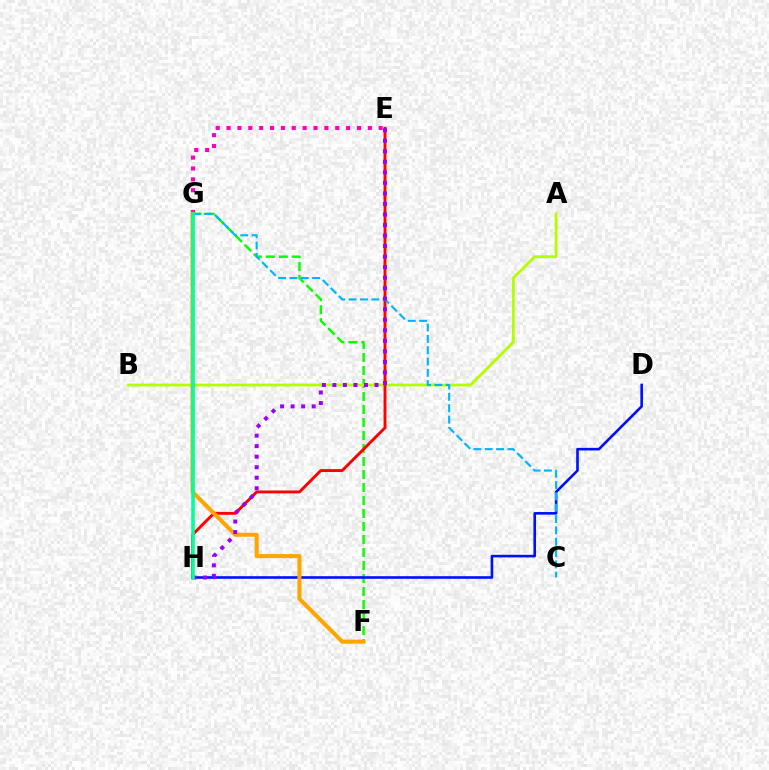{('F', 'G'): [{'color': '#08ff00', 'line_style': 'dashed', 'thickness': 1.77}, {'color': '#ffa500', 'line_style': 'solid', 'thickness': 2.91}], ('A', 'B'): [{'color': '#b3ff00', 'line_style': 'solid', 'thickness': 2.04}], ('E', 'H'): [{'color': '#ff0000', 'line_style': 'solid', 'thickness': 2.09}, {'color': '#9b00ff', 'line_style': 'dotted', 'thickness': 2.86}], ('D', 'H'): [{'color': '#0010ff', 'line_style': 'solid', 'thickness': 1.88}], ('E', 'G'): [{'color': '#ff00bd', 'line_style': 'dotted', 'thickness': 2.95}], ('C', 'G'): [{'color': '#00b5ff', 'line_style': 'dashed', 'thickness': 1.54}], ('G', 'H'): [{'color': '#00ff9d', 'line_style': 'solid', 'thickness': 2.57}]}